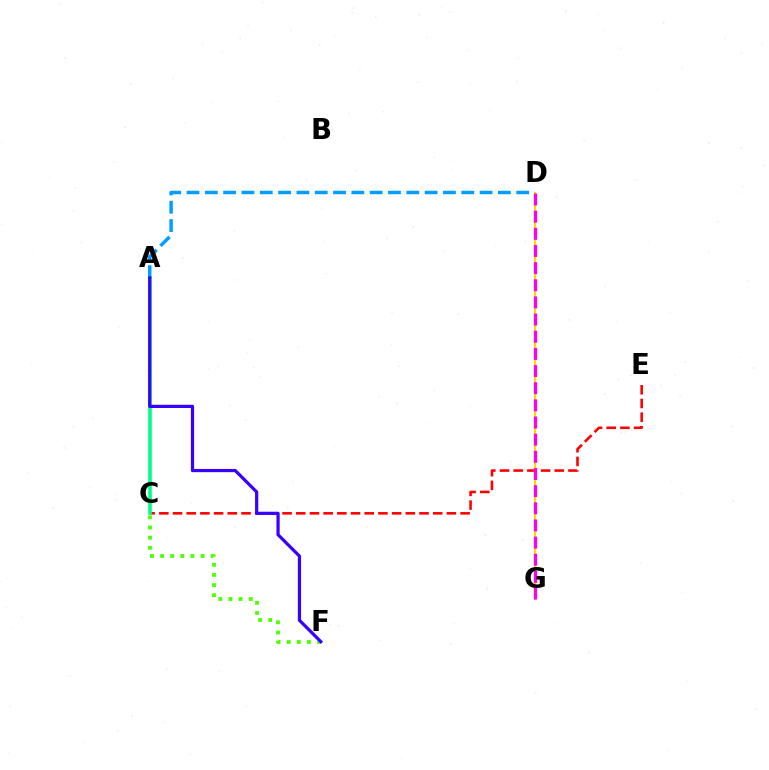{('C', 'E'): [{'color': '#ff0000', 'line_style': 'dashed', 'thickness': 1.86}], ('A', 'C'): [{'color': '#00ff86', 'line_style': 'solid', 'thickness': 2.62}], ('C', 'F'): [{'color': '#4fff00', 'line_style': 'dotted', 'thickness': 2.75}], ('D', 'G'): [{'color': '#ffd500', 'line_style': 'solid', 'thickness': 1.56}, {'color': '#ff00ed', 'line_style': 'dashed', 'thickness': 2.33}], ('A', 'D'): [{'color': '#009eff', 'line_style': 'dashed', 'thickness': 2.49}], ('A', 'F'): [{'color': '#3700ff', 'line_style': 'solid', 'thickness': 2.31}]}